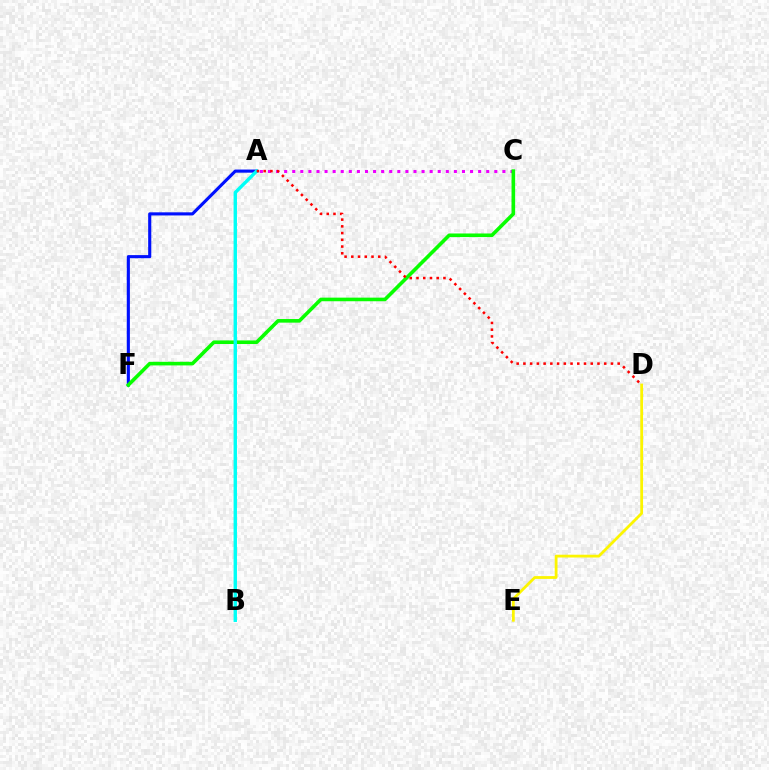{('A', 'F'): [{'color': '#0010ff', 'line_style': 'solid', 'thickness': 2.25}], ('A', 'C'): [{'color': '#ee00ff', 'line_style': 'dotted', 'thickness': 2.2}], ('C', 'F'): [{'color': '#08ff00', 'line_style': 'solid', 'thickness': 2.59}], ('A', 'B'): [{'color': '#00fff6', 'line_style': 'solid', 'thickness': 2.44}], ('A', 'D'): [{'color': '#ff0000', 'line_style': 'dotted', 'thickness': 1.83}], ('D', 'E'): [{'color': '#fcf500', 'line_style': 'solid', 'thickness': 2.01}]}